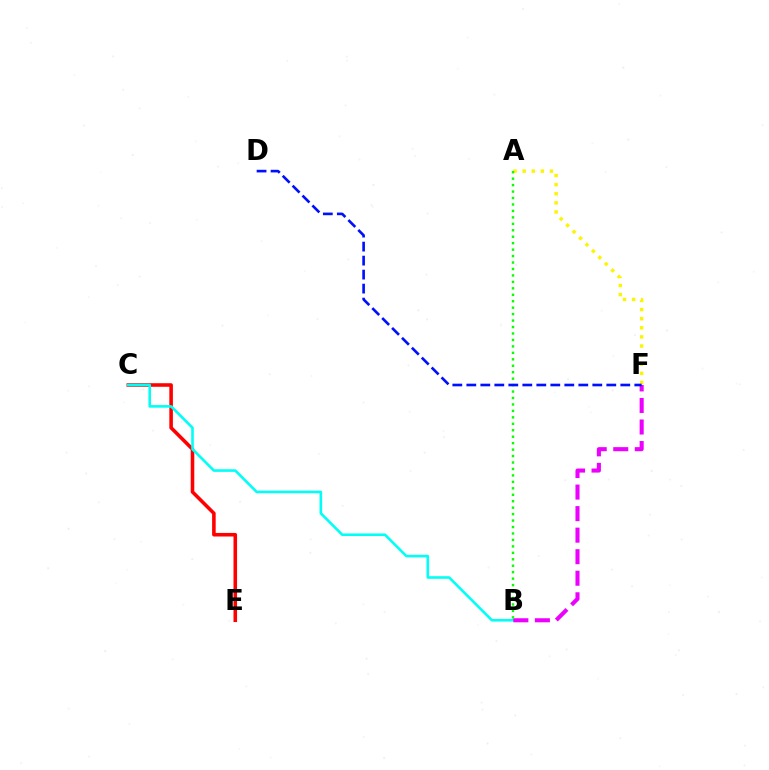{('A', 'F'): [{'color': '#fcf500', 'line_style': 'dotted', 'thickness': 2.47}], ('C', 'E'): [{'color': '#ff0000', 'line_style': 'solid', 'thickness': 2.57}], ('B', 'C'): [{'color': '#00fff6', 'line_style': 'solid', 'thickness': 1.87}], ('B', 'F'): [{'color': '#ee00ff', 'line_style': 'dashed', 'thickness': 2.93}], ('A', 'B'): [{'color': '#08ff00', 'line_style': 'dotted', 'thickness': 1.75}], ('D', 'F'): [{'color': '#0010ff', 'line_style': 'dashed', 'thickness': 1.9}]}